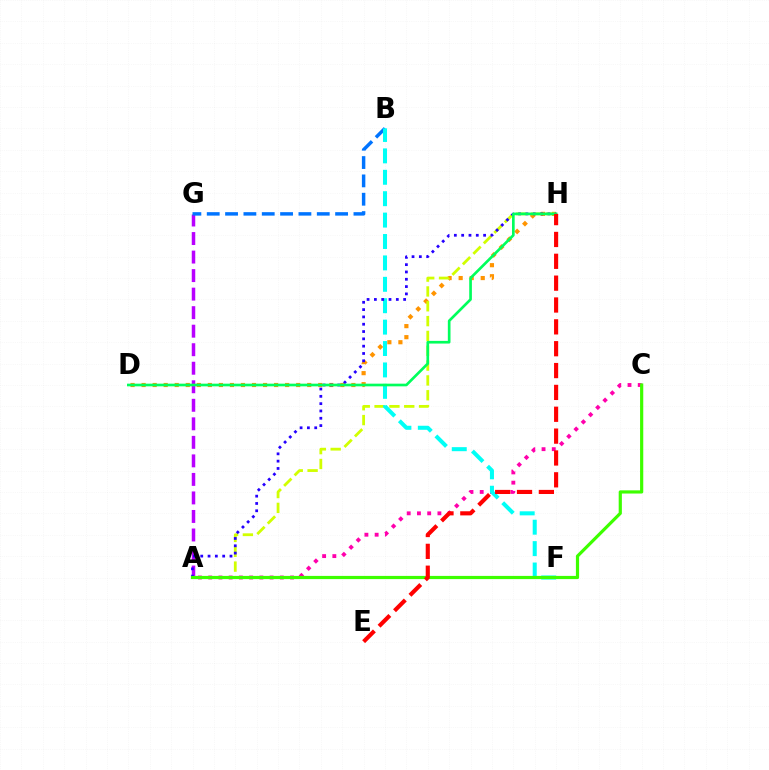{('A', 'C'): [{'color': '#ff00ac', 'line_style': 'dotted', 'thickness': 2.78}, {'color': '#3dff00', 'line_style': 'solid', 'thickness': 2.29}], ('D', 'H'): [{'color': '#ff9400', 'line_style': 'dotted', 'thickness': 3.0}, {'color': '#00ff5c', 'line_style': 'solid', 'thickness': 1.92}], ('A', 'H'): [{'color': '#d1ff00', 'line_style': 'dashed', 'thickness': 2.01}, {'color': '#2500ff', 'line_style': 'dotted', 'thickness': 1.99}], ('A', 'G'): [{'color': '#b900ff', 'line_style': 'dashed', 'thickness': 2.52}], ('B', 'G'): [{'color': '#0074ff', 'line_style': 'dashed', 'thickness': 2.49}], ('B', 'F'): [{'color': '#00fff6', 'line_style': 'dashed', 'thickness': 2.91}], ('E', 'H'): [{'color': '#ff0000', 'line_style': 'dashed', 'thickness': 2.97}]}